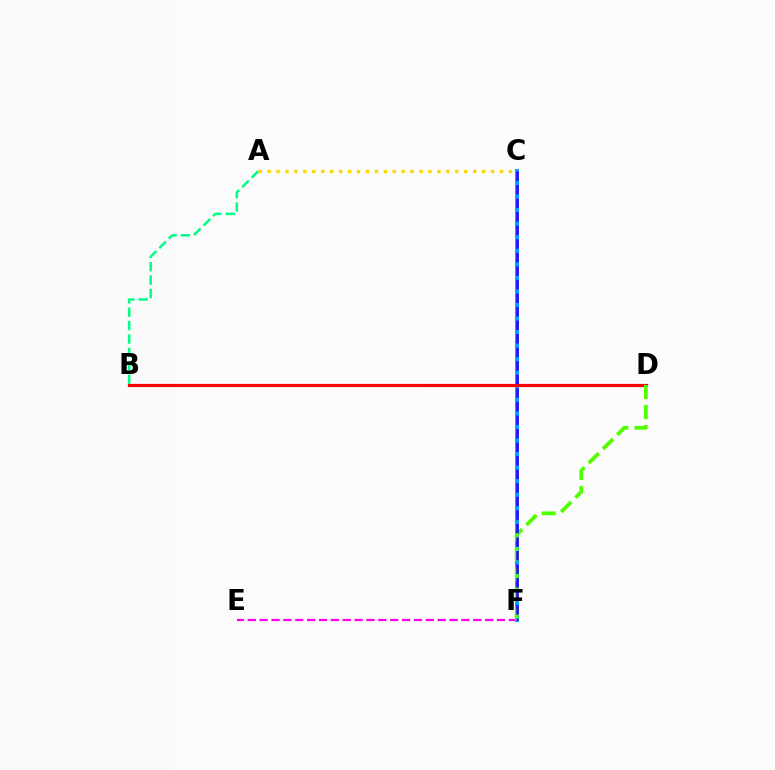{('E', 'F'): [{'color': '#ff00ed', 'line_style': 'dashed', 'thickness': 1.61}], ('C', 'F'): [{'color': '#009eff', 'line_style': 'solid', 'thickness': 2.82}, {'color': '#3700ff', 'line_style': 'dashed', 'thickness': 1.84}], ('B', 'D'): [{'color': '#ff0000', 'line_style': 'solid', 'thickness': 2.3}], ('D', 'F'): [{'color': '#4fff00', 'line_style': 'dashed', 'thickness': 2.73}], ('A', 'B'): [{'color': '#00ff86', 'line_style': 'dashed', 'thickness': 1.82}], ('A', 'C'): [{'color': '#ffd500', 'line_style': 'dotted', 'thickness': 2.43}]}